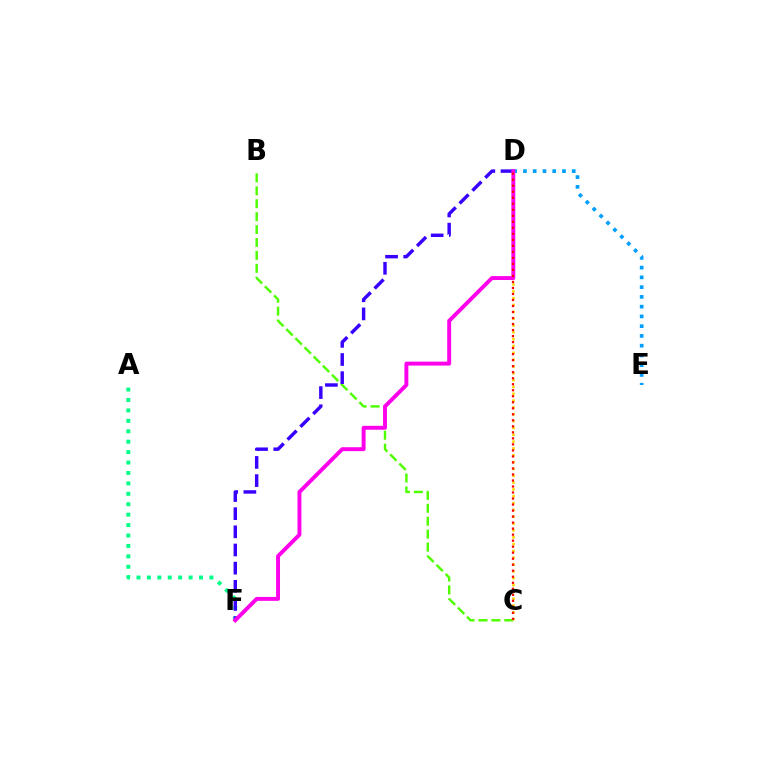{('D', 'E'): [{'color': '#009eff', 'line_style': 'dotted', 'thickness': 2.65}], ('A', 'F'): [{'color': '#00ff86', 'line_style': 'dotted', 'thickness': 2.83}], ('B', 'C'): [{'color': '#4fff00', 'line_style': 'dashed', 'thickness': 1.76}], ('C', 'D'): [{'color': '#ffd500', 'line_style': 'dotted', 'thickness': 1.86}, {'color': '#ff0000', 'line_style': 'dotted', 'thickness': 1.63}], ('D', 'F'): [{'color': '#3700ff', 'line_style': 'dashed', 'thickness': 2.47}, {'color': '#ff00ed', 'line_style': 'solid', 'thickness': 2.82}]}